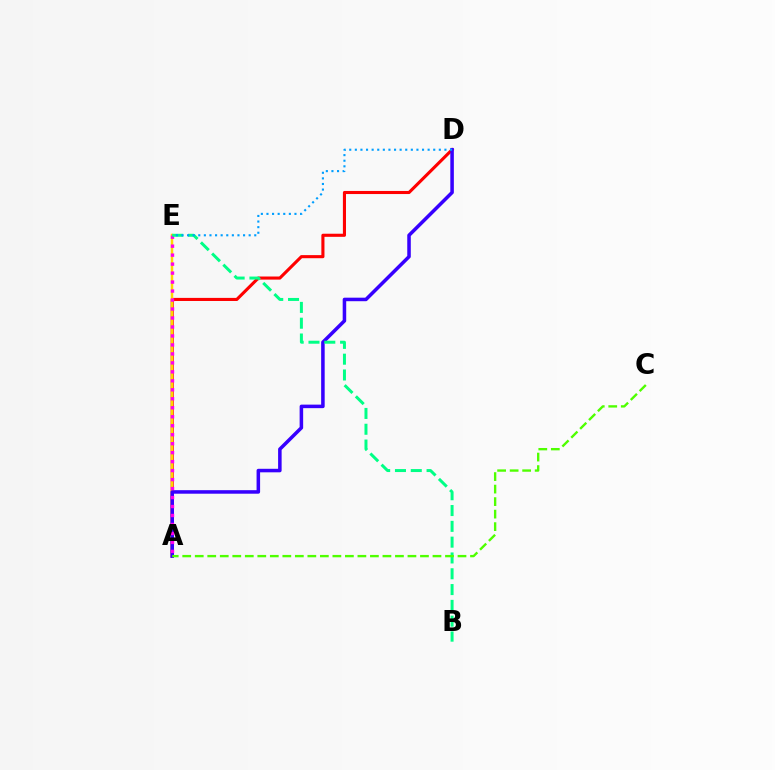{('A', 'D'): [{'color': '#ff0000', 'line_style': 'solid', 'thickness': 2.23}, {'color': '#3700ff', 'line_style': 'solid', 'thickness': 2.54}], ('A', 'E'): [{'color': '#ffd500', 'line_style': 'solid', 'thickness': 1.79}, {'color': '#ff00ed', 'line_style': 'dotted', 'thickness': 2.44}], ('B', 'E'): [{'color': '#00ff86', 'line_style': 'dashed', 'thickness': 2.15}], ('D', 'E'): [{'color': '#009eff', 'line_style': 'dotted', 'thickness': 1.52}], ('A', 'C'): [{'color': '#4fff00', 'line_style': 'dashed', 'thickness': 1.7}]}